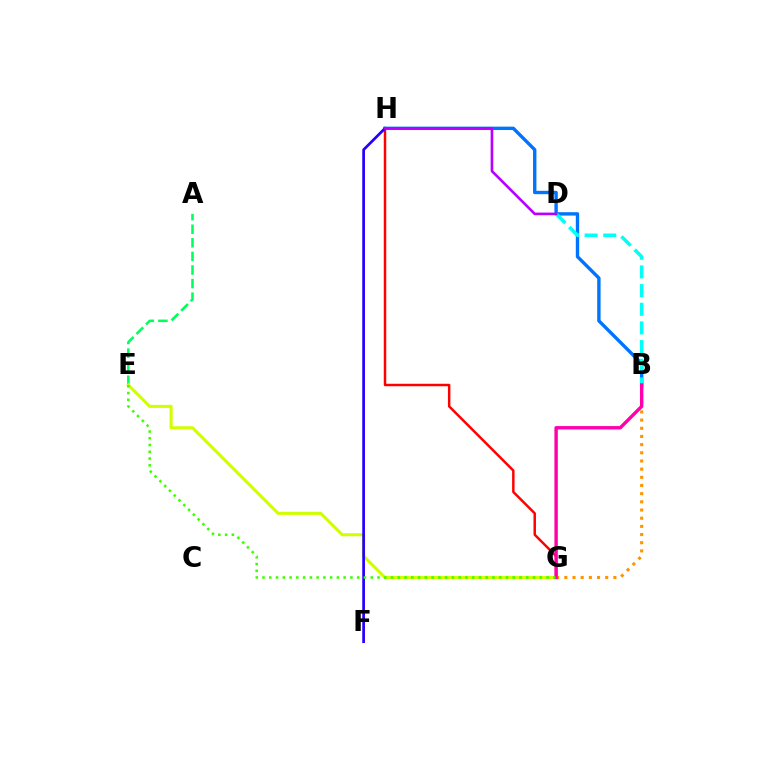{('B', 'H'): [{'color': '#0074ff', 'line_style': 'solid', 'thickness': 2.44}], ('A', 'E'): [{'color': '#00ff5c', 'line_style': 'dashed', 'thickness': 1.84}], ('B', 'G'): [{'color': '#ff9400', 'line_style': 'dotted', 'thickness': 2.22}, {'color': '#ff00ac', 'line_style': 'solid', 'thickness': 2.45}], ('G', 'H'): [{'color': '#ff0000', 'line_style': 'solid', 'thickness': 1.78}], ('E', 'G'): [{'color': '#d1ff00', 'line_style': 'solid', 'thickness': 2.22}, {'color': '#3dff00', 'line_style': 'dotted', 'thickness': 1.84}], ('F', 'H'): [{'color': '#2500ff', 'line_style': 'solid', 'thickness': 1.96}], ('B', 'D'): [{'color': '#00fff6', 'line_style': 'dashed', 'thickness': 2.54}], ('D', 'H'): [{'color': '#b900ff', 'line_style': 'solid', 'thickness': 1.9}]}